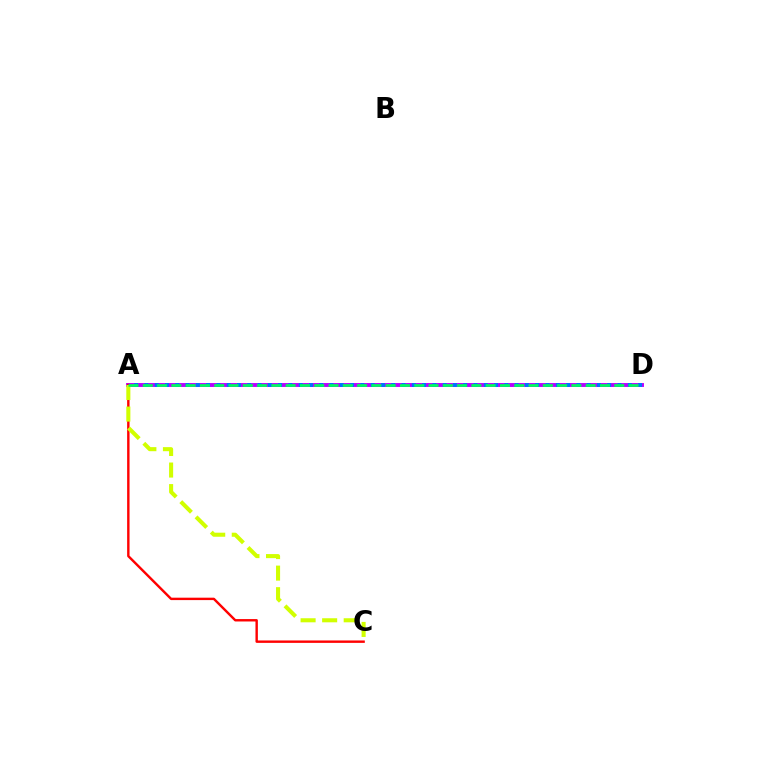{('A', 'D'): [{'color': '#b900ff', 'line_style': 'solid', 'thickness': 2.81}, {'color': '#0074ff', 'line_style': 'dotted', 'thickness': 2.79}, {'color': '#00ff5c', 'line_style': 'dashed', 'thickness': 1.94}], ('A', 'C'): [{'color': '#ff0000', 'line_style': 'solid', 'thickness': 1.73}, {'color': '#d1ff00', 'line_style': 'dashed', 'thickness': 2.93}]}